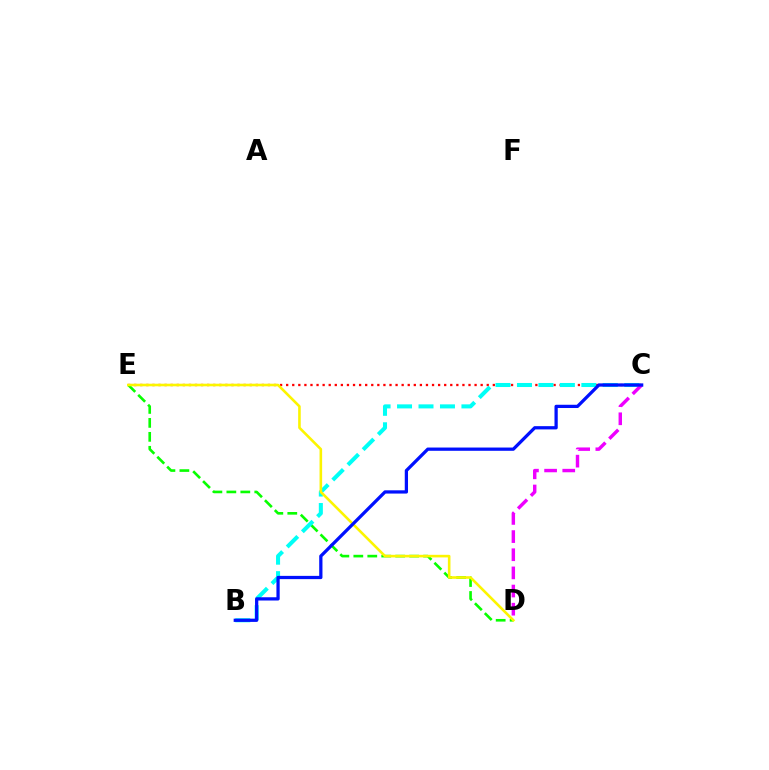{('C', 'E'): [{'color': '#ff0000', 'line_style': 'dotted', 'thickness': 1.65}], ('D', 'E'): [{'color': '#08ff00', 'line_style': 'dashed', 'thickness': 1.9}, {'color': '#fcf500', 'line_style': 'solid', 'thickness': 1.87}], ('B', 'C'): [{'color': '#00fff6', 'line_style': 'dashed', 'thickness': 2.92}, {'color': '#0010ff', 'line_style': 'solid', 'thickness': 2.34}], ('C', 'D'): [{'color': '#ee00ff', 'line_style': 'dashed', 'thickness': 2.47}]}